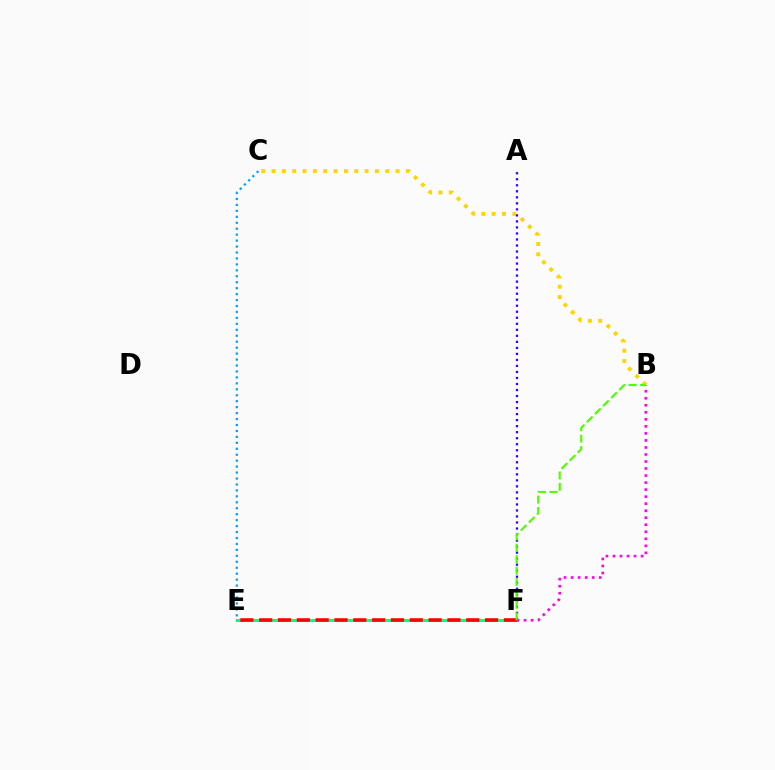{('E', 'F'): [{'color': '#00ff86', 'line_style': 'solid', 'thickness': 2.16}, {'color': '#ff0000', 'line_style': 'dashed', 'thickness': 2.56}], ('B', 'C'): [{'color': '#ffd500', 'line_style': 'dotted', 'thickness': 2.81}], ('C', 'E'): [{'color': '#009eff', 'line_style': 'dotted', 'thickness': 1.62}], ('B', 'F'): [{'color': '#ff00ed', 'line_style': 'dotted', 'thickness': 1.91}, {'color': '#4fff00', 'line_style': 'dashed', 'thickness': 1.55}], ('A', 'F'): [{'color': '#3700ff', 'line_style': 'dotted', 'thickness': 1.64}]}